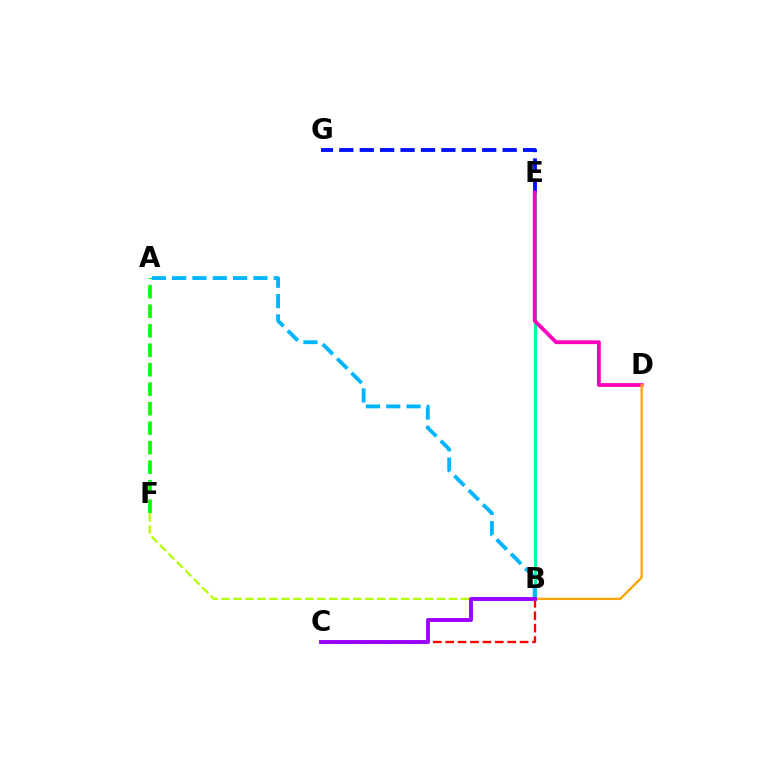{('B', 'C'): [{'color': '#ff0000', 'line_style': 'dashed', 'thickness': 1.68}, {'color': '#9b00ff', 'line_style': 'solid', 'thickness': 2.8}], ('B', 'E'): [{'color': '#00ff9d', 'line_style': 'solid', 'thickness': 2.21}], ('E', 'G'): [{'color': '#0010ff', 'line_style': 'dashed', 'thickness': 2.77}], ('D', 'E'): [{'color': '#ff00bd', 'line_style': 'solid', 'thickness': 2.74}], ('A', 'F'): [{'color': '#08ff00', 'line_style': 'dashed', 'thickness': 2.65}], ('A', 'B'): [{'color': '#00b5ff', 'line_style': 'dashed', 'thickness': 2.76}], ('B', 'D'): [{'color': '#ffa500', 'line_style': 'solid', 'thickness': 1.69}], ('B', 'F'): [{'color': '#b3ff00', 'line_style': 'dashed', 'thickness': 1.63}]}